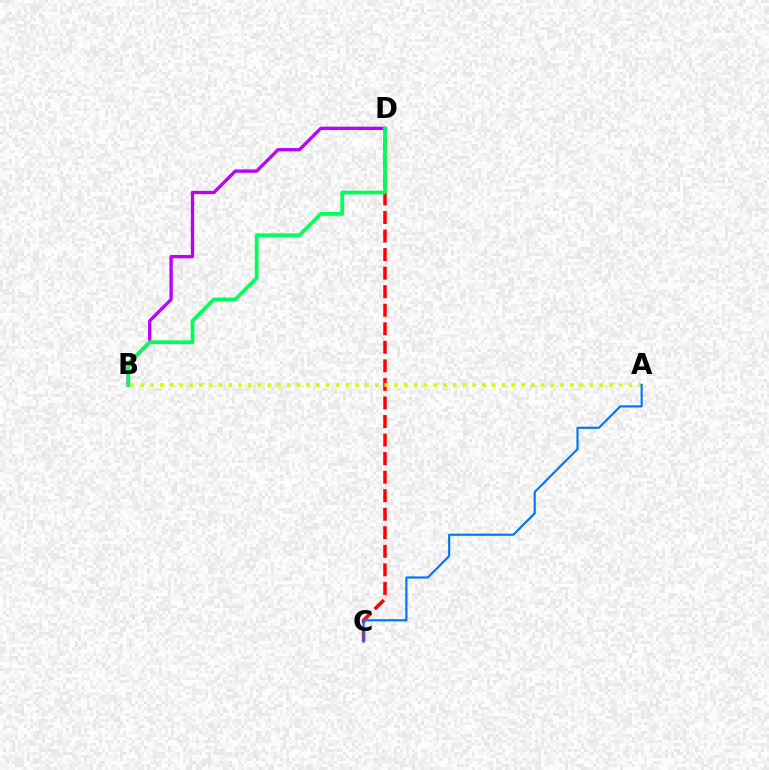{('C', 'D'): [{'color': '#ff0000', 'line_style': 'dashed', 'thickness': 2.52}], ('B', 'D'): [{'color': '#b900ff', 'line_style': 'solid', 'thickness': 2.39}, {'color': '#00ff5c', 'line_style': 'solid', 'thickness': 2.72}], ('A', 'B'): [{'color': '#d1ff00', 'line_style': 'dotted', 'thickness': 2.65}], ('A', 'C'): [{'color': '#0074ff', 'line_style': 'solid', 'thickness': 1.55}]}